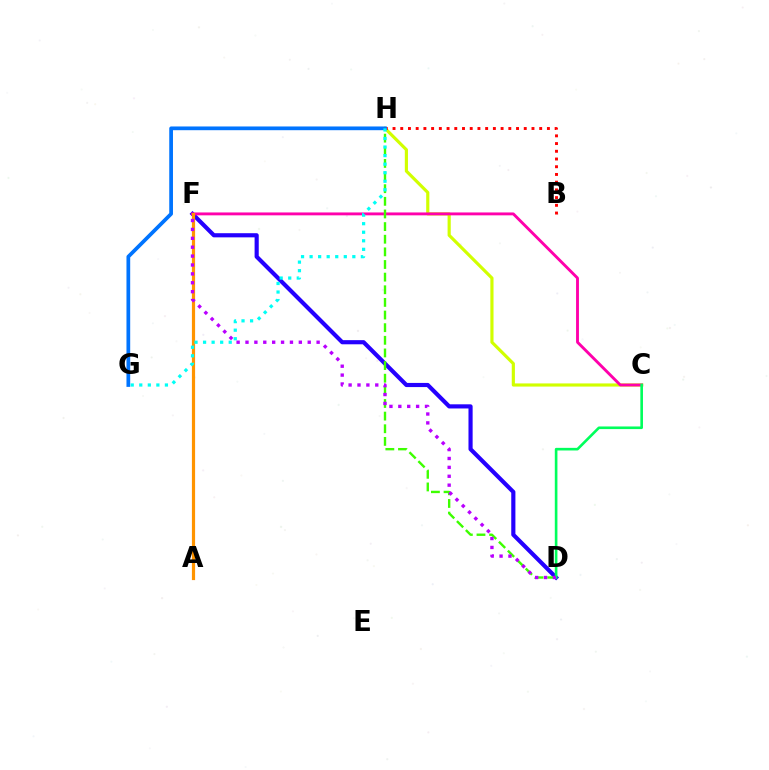{('D', 'F'): [{'color': '#2500ff', 'line_style': 'solid', 'thickness': 2.99}, {'color': '#b900ff', 'line_style': 'dotted', 'thickness': 2.42}], ('C', 'H'): [{'color': '#d1ff00', 'line_style': 'solid', 'thickness': 2.27}], ('C', 'F'): [{'color': '#ff00ac', 'line_style': 'solid', 'thickness': 2.07}], ('D', 'H'): [{'color': '#3dff00', 'line_style': 'dashed', 'thickness': 1.72}], ('B', 'H'): [{'color': '#ff0000', 'line_style': 'dotted', 'thickness': 2.1}], ('A', 'F'): [{'color': '#ff9400', 'line_style': 'solid', 'thickness': 2.3}], ('C', 'D'): [{'color': '#00ff5c', 'line_style': 'solid', 'thickness': 1.89}], ('G', 'H'): [{'color': '#0074ff', 'line_style': 'solid', 'thickness': 2.68}, {'color': '#00fff6', 'line_style': 'dotted', 'thickness': 2.32}]}